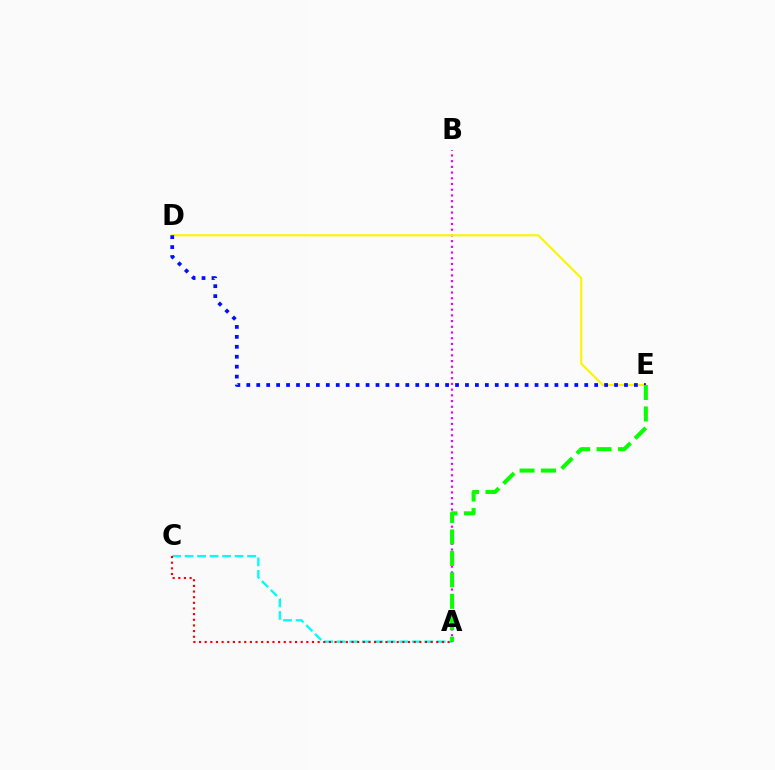{('A', 'C'): [{'color': '#00fff6', 'line_style': 'dashed', 'thickness': 1.7}, {'color': '#ff0000', 'line_style': 'dotted', 'thickness': 1.53}], ('A', 'B'): [{'color': '#ee00ff', 'line_style': 'dotted', 'thickness': 1.55}], ('D', 'E'): [{'color': '#fcf500', 'line_style': 'solid', 'thickness': 1.53}, {'color': '#0010ff', 'line_style': 'dotted', 'thickness': 2.7}], ('A', 'E'): [{'color': '#08ff00', 'line_style': 'dashed', 'thickness': 2.92}]}